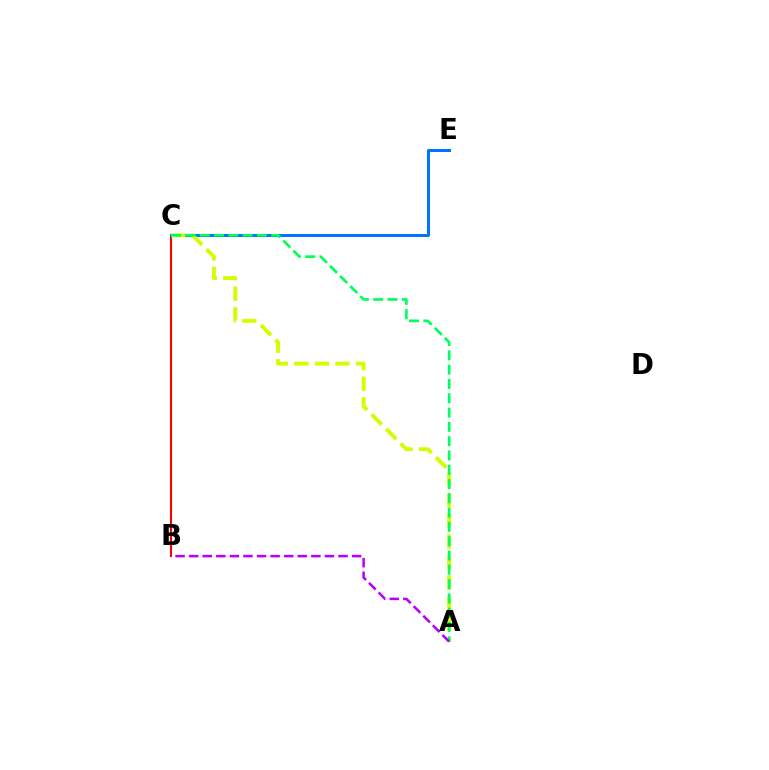{('B', 'C'): [{'color': '#ff0000', 'line_style': 'solid', 'thickness': 1.52}], ('C', 'E'): [{'color': '#0074ff', 'line_style': 'solid', 'thickness': 2.16}], ('A', 'C'): [{'color': '#d1ff00', 'line_style': 'dashed', 'thickness': 2.8}, {'color': '#00ff5c', 'line_style': 'dashed', 'thickness': 1.94}], ('A', 'B'): [{'color': '#b900ff', 'line_style': 'dashed', 'thickness': 1.84}]}